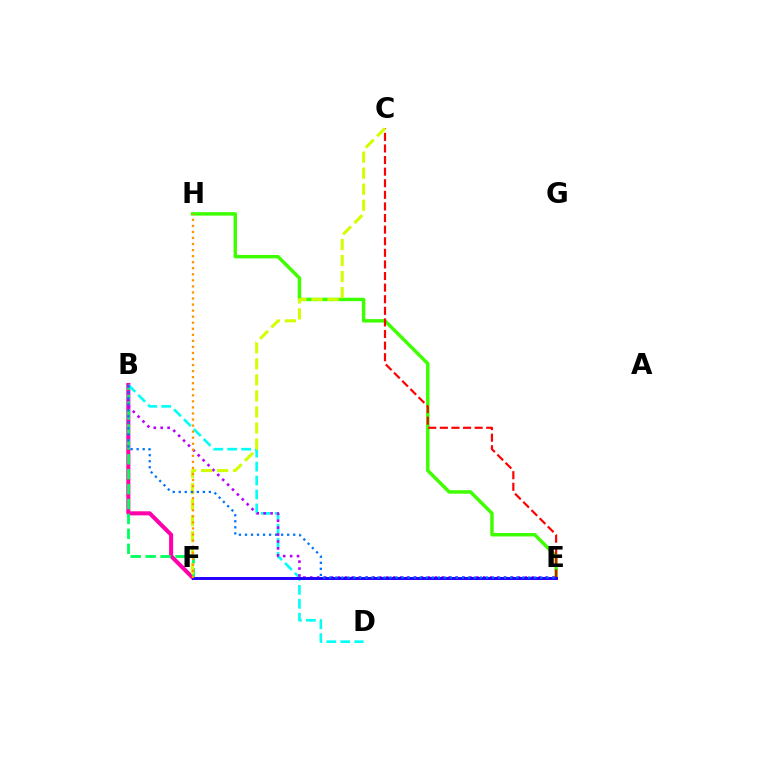{('B', 'F'): [{'color': '#ff00ac', 'line_style': 'solid', 'thickness': 2.92}, {'color': '#00ff5c', 'line_style': 'dashed', 'thickness': 2.03}], ('E', 'H'): [{'color': '#3dff00', 'line_style': 'solid', 'thickness': 2.48}], ('B', 'D'): [{'color': '#00fff6', 'line_style': 'dashed', 'thickness': 1.9}], ('C', 'E'): [{'color': '#ff0000', 'line_style': 'dashed', 'thickness': 1.58}], ('B', 'E'): [{'color': '#b900ff', 'line_style': 'dotted', 'thickness': 1.88}, {'color': '#0074ff', 'line_style': 'dotted', 'thickness': 1.64}], ('C', 'F'): [{'color': '#d1ff00', 'line_style': 'dashed', 'thickness': 2.18}], ('E', 'F'): [{'color': '#2500ff', 'line_style': 'solid', 'thickness': 2.12}], ('F', 'H'): [{'color': '#ff9400', 'line_style': 'dotted', 'thickness': 1.64}]}